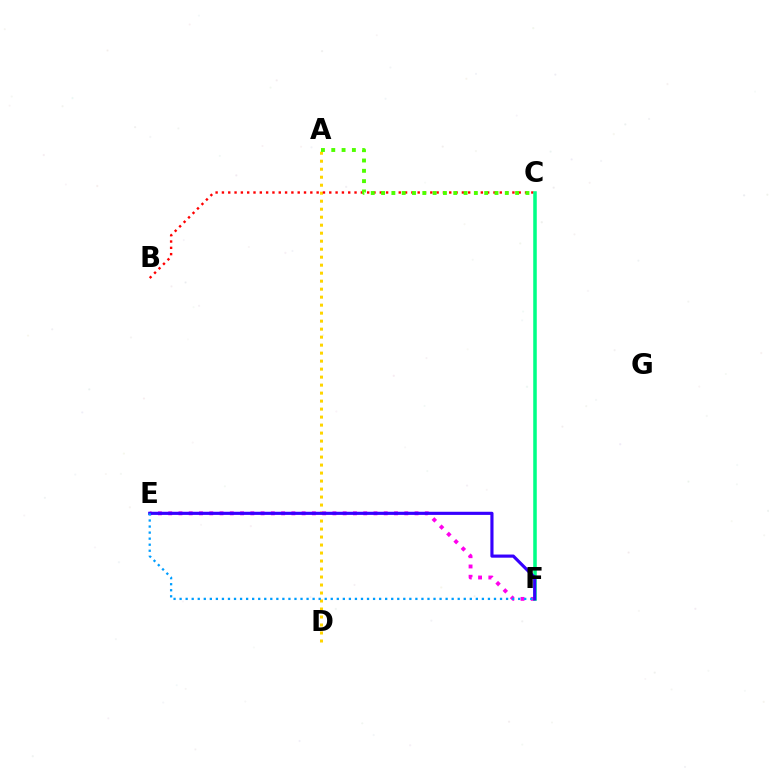{('A', 'D'): [{'color': '#ffd500', 'line_style': 'dotted', 'thickness': 2.17}], ('B', 'C'): [{'color': '#ff0000', 'line_style': 'dotted', 'thickness': 1.72}], ('A', 'C'): [{'color': '#4fff00', 'line_style': 'dotted', 'thickness': 2.8}], ('E', 'F'): [{'color': '#ff00ed', 'line_style': 'dotted', 'thickness': 2.79}, {'color': '#3700ff', 'line_style': 'solid', 'thickness': 2.26}, {'color': '#009eff', 'line_style': 'dotted', 'thickness': 1.64}], ('C', 'F'): [{'color': '#00ff86', 'line_style': 'solid', 'thickness': 2.55}]}